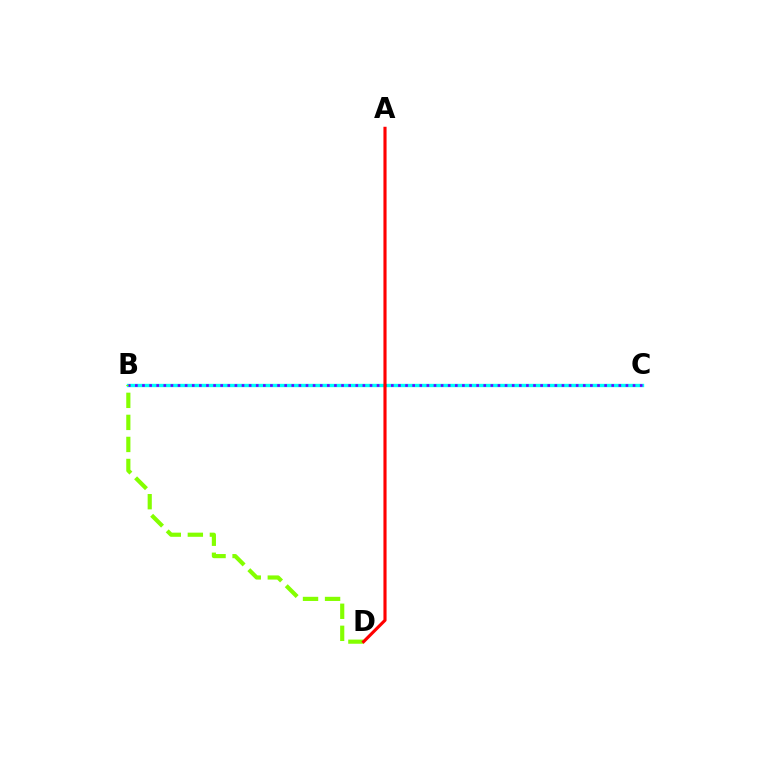{('B', 'C'): [{'color': '#00fff6', 'line_style': 'solid', 'thickness': 2.41}, {'color': '#7200ff', 'line_style': 'dotted', 'thickness': 1.93}], ('B', 'D'): [{'color': '#84ff00', 'line_style': 'dashed', 'thickness': 2.99}], ('A', 'D'): [{'color': '#ff0000', 'line_style': 'solid', 'thickness': 2.25}]}